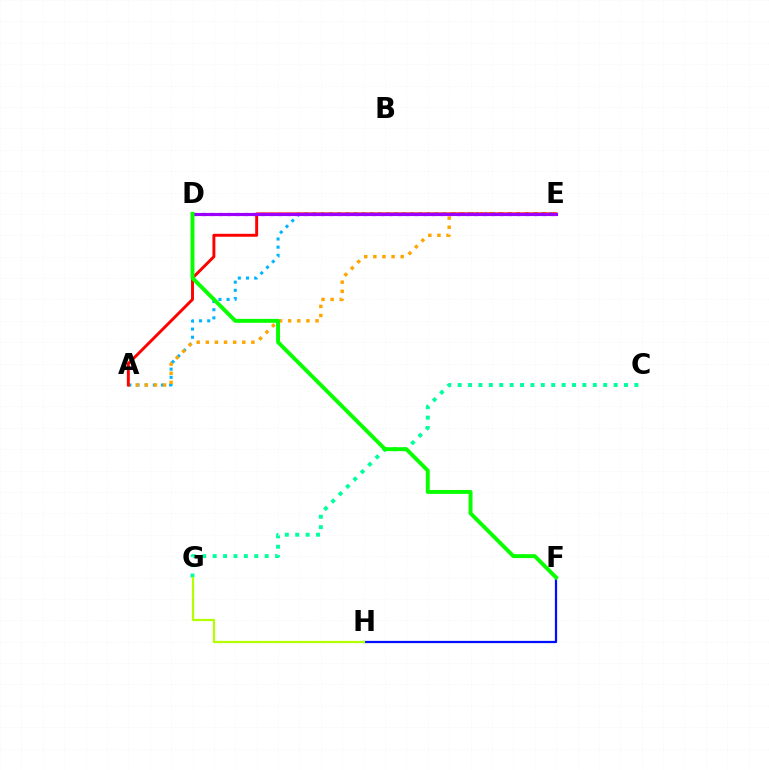{('A', 'E'): [{'color': '#00b5ff', 'line_style': 'dotted', 'thickness': 2.22}, {'color': '#ffa500', 'line_style': 'dotted', 'thickness': 2.48}, {'color': '#ff0000', 'line_style': 'solid', 'thickness': 2.11}], ('C', 'G'): [{'color': '#00ff9d', 'line_style': 'dotted', 'thickness': 2.82}], ('F', 'H'): [{'color': '#0010ff', 'line_style': 'solid', 'thickness': 1.61}], ('D', 'E'): [{'color': '#ff00bd', 'line_style': 'dotted', 'thickness': 2.31}, {'color': '#9b00ff', 'line_style': 'solid', 'thickness': 2.25}], ('G', 'H'): [{'color': '#b3ff00', 'line_style': 'solid', 'thickness': 1.6}], ('D', 'F'): [{'color': '#08ff00', 'line_style': 'solid', 'thickness': 2.82}]}